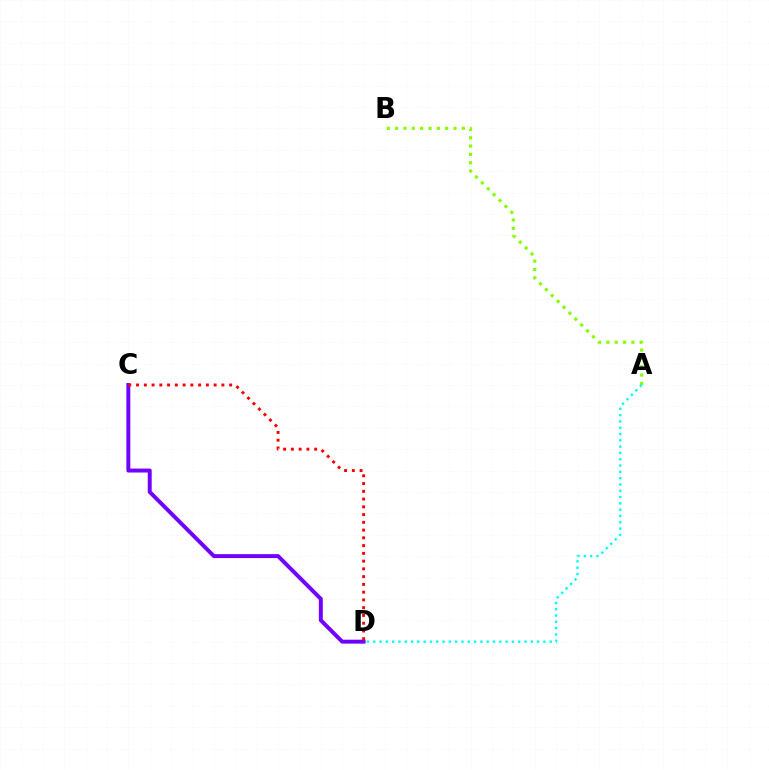{('C', 'D'): [{'color': '#7200ff', 'line_style': 'solid', 'thickness': 2.84}, {'color': '#ff0000', 'line_style': 'dotted', 'thickness': 2.11}], ('A', 'B'): [{'color': '#84ff00', 'line_style': 'dotted', 'thickness': 2.26}], ('A', 'D'): [{'color': '#00fff6', 'line_style': 'dotted', 'thickness': 1.71}]}